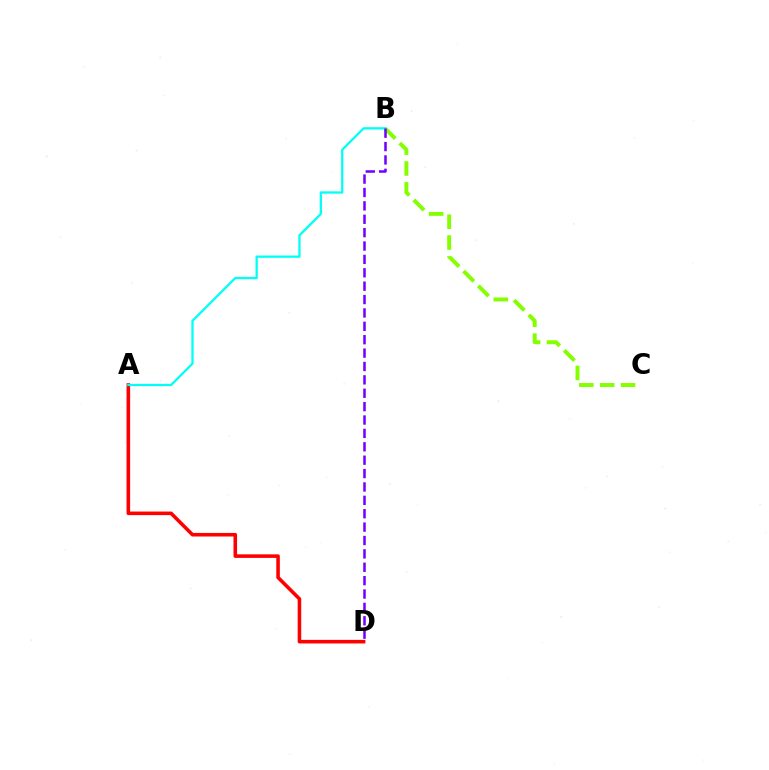{('A', 'D'): [{'color': '#ff0000', 'line_style': 'solid', 'thickness': 2.57}], ('B', 'C'): [{'color': '#84ff00', 'line_style': 'dashed', 'thickness': 2.83}], ('A', 'B'): [{'color': '#00fff6', 'line_style': 'solid', 'thickness': 1.64}], ('B', 'D'): [{'color': '#7200ff', 'line_style': 'dashed', 'thickness': 1.82}]}